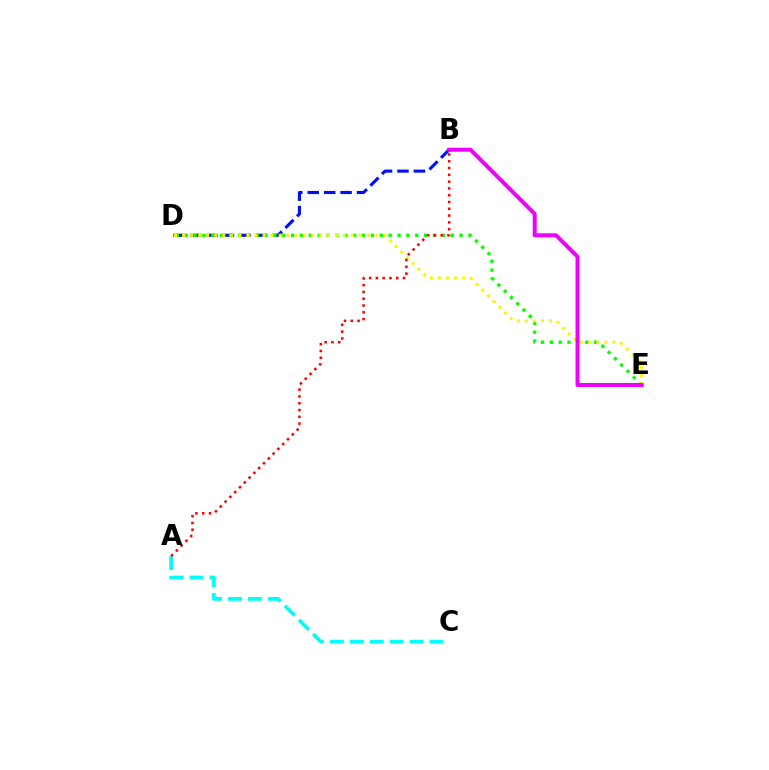{('B', 'D'): [{'color': '#0010ff', 'line_style': 'dashed', 'thickness': 2.23}], ('D', 'E'): [{'color': '#08ff00', 'line_style': 'dotted', 'thickness': 2.41}, {'color': '#fcf500', 'line_style': 'dotted', 'thickness': 2.19}], ('A', 'C'): [{'color': '#00fff6', 'line_style': 'dashed', 'thickness': 2.71}], ('A', 'B'): [{'color': '#ff0000', 'line_style': 'dotted', 'thickness': 1.84}], ('B', 'E'): [{'color': '#ee00ff', 'line_style': 'solid', 'thickness': 2.86}]}